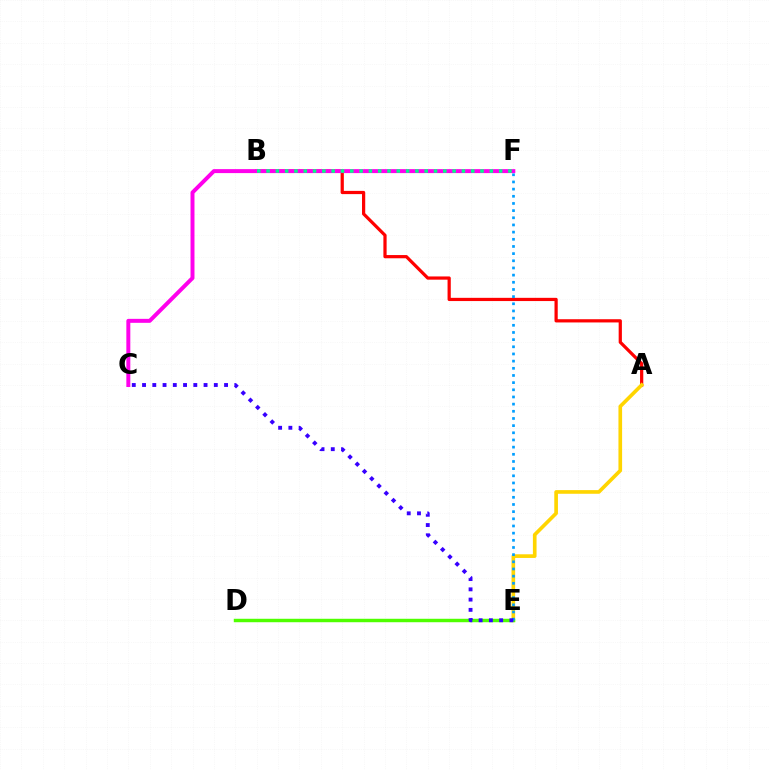{('A', 'B'): [{'color': '#ff0000', 'line_style': 'solid', 'thickness': 2.32}], ('C', 'F'): [{'color': '#ff00ed', 'line_style': 'solid', 'thickness': 2.86}], ('B', 'F'): [{'color': '#00ff86', 'line_style': 'dotted', 'thickness': 2.53}], ('A', 'E'): [{'color': '#ffd500', 'line_style': 'solid', 'thickness': 2.63}], ('D', 'E'): [{'color': '#4fff00', 'line_style': 'solid', 'thickness': 2.48}], ('E', 'F'): [{'color': '#009eff', 'line_style': 'dotted', 'thickness': 1.95}], ('C', 'E'): [{'color': '#3700ff', 'line_style': 'dotted', 'thickness': 2.79}]}